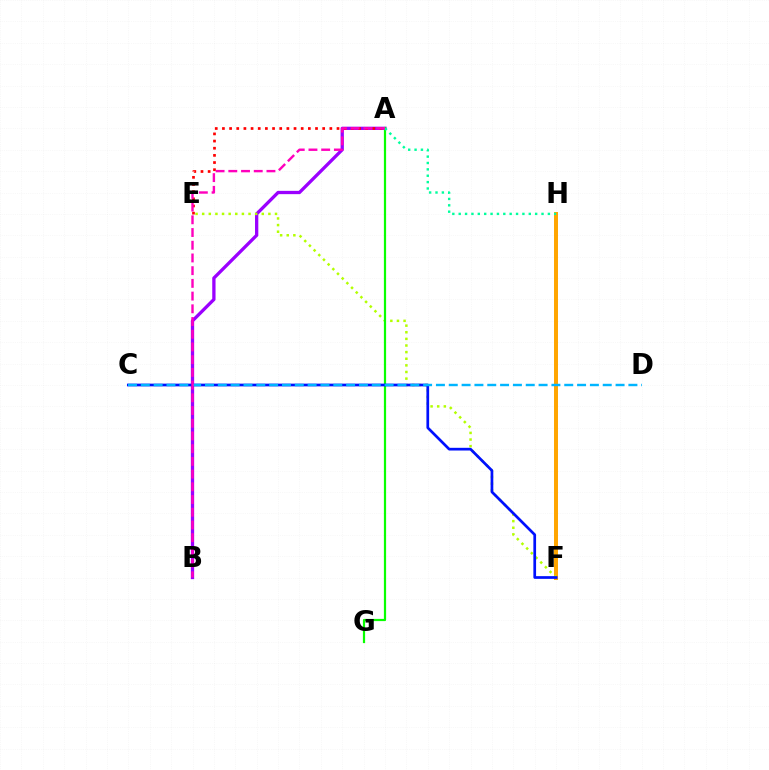{('A', 'B'): [{'color': '#9b00ff', 'line_style': 'solid', 'thickness': 2.37}, {'color': '#ff00bd', 'line_style': 'dashed', 'thickness': 1.73}], ('F', 'H'): [{'color': '#ffa500', 'line_style': 'solid', 'thickness': 2.85}], ('E', 'F'): [{'color': '#b3ff00', 'line_style': 'dotted', 'thickness': 1.8}], ('A', 'G'): [{'color': '#08ff00', 'line_style': 'solid', 'thickness': 1.59}], ('C', 'F'): [{'color': '#0010ff', 'line_style': 'solid', 'thickness': 1.95}], ('A', 'E'): [{'color': '#ff0000', 'line_style': 'dotted', 'thickness': 1.95}], ('A', 'H'): [{'color': '#00ff9d', 'line_style': 'dotted', 'thickness': 1.73}], ('C', 'D'): [{'color': '#00b5ff', 'line_style': 'dashed', 'thickness': 1.74}]}